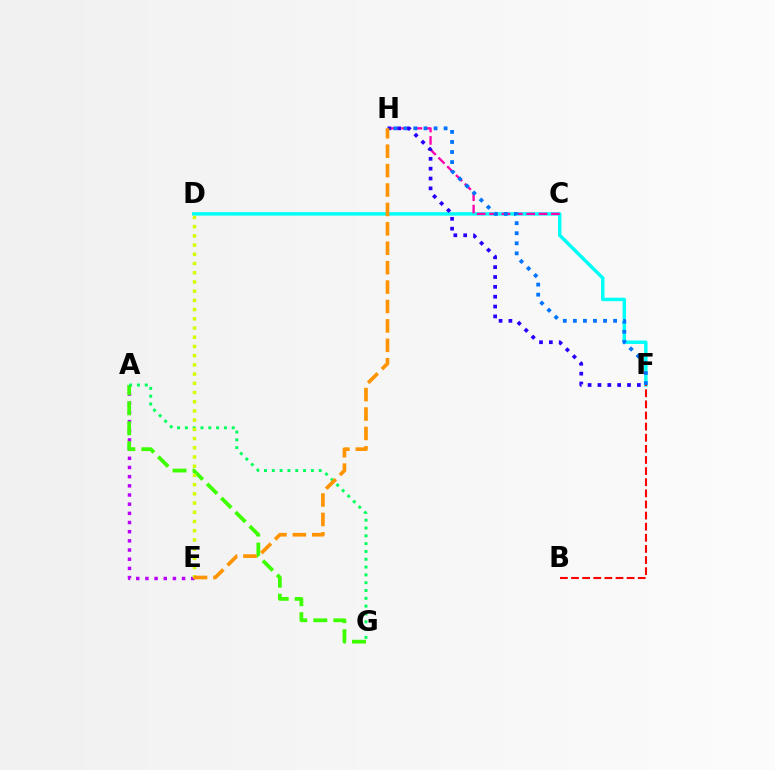{('A', 'E'): [{'color': '#b900ff', 'line_style': 'dotted', 'thickness': 2.49}], ('D', 'F'): [{'color': '#00fff6', 'line_style': 'solid', 'thickness': 2.49}], ('C', 'H'): [{'color': '#ff00ac', 'line_style': 'dashed', 'thickness': 1.68}], ('B', 'F'): [{'color': '#ff0000', 'line_style': 'dashed', 'thickness': 1.51}], ('A', 'G'): [{'color': '#3dff00', 'line_style': 'dashed', 'thickness': 2.72}, {'color': '#00ff5c', 'line_style': 'dotted', 'thickness': 2.12}], ('F', 'H'): [{'color': '#0074ff', 'line_style': 'dotted', 'thickness': 2.73}, {'color': '#2500ff', 'line_style': 'dotted', 'thickness': 2.68}], ('D', 'E'): [{'color': '#d1ff00', 'line_style': 'dotted', 'thickness': 2.5}], ('E', 'H'): [{'color': '#ff9400', 'line_style': 'dashed', 'thickness': 2.64}]}